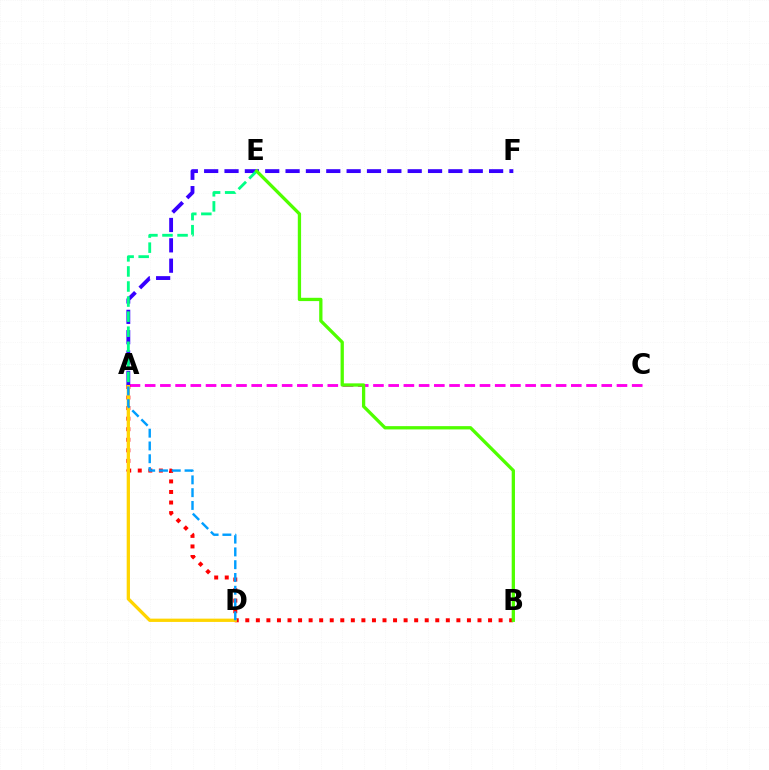{('A', 'C'): [{'color': '#ff00ed', 'line_style': 'dashed', 'thickness': 2.07}], ('A', 'B'): [{'color': '#ff0000', 'line_style': 'dotted', 'thickness': 2.87}], ('A', 'D'): [{'color': '#ffd500', 'line_style': 'solid', 'thickness': 2.37}, {'color': '#009eff', 'line_style': 'dashed', 'thickness': 1.74}], ('A', 'F'): [{'color': '#3700ff', 'line_style': 'dashed', 'thickness': 2.76}], ('A', 'E'): [{'color': '#00ff86', 'line_style': 'dashed', 'thickness': 2.05}], ('B', 'E'): [{'color': '#4fff00', 'line_style': 'solid', 'thickness': 2.37}]}